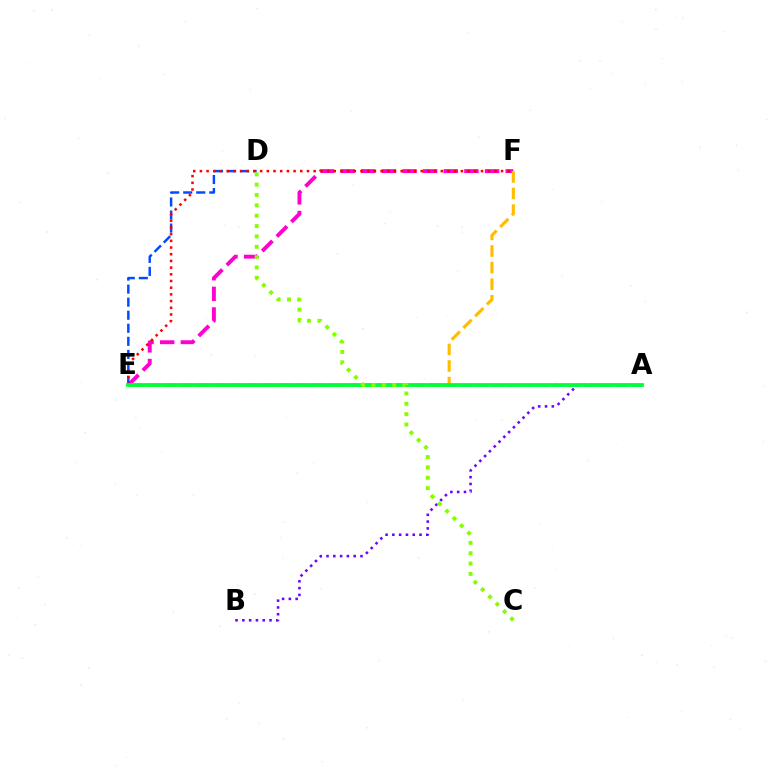{('E', 'F'): [{'color': '#ff00cf', 'line_style': 'dashed', 'thickness': 2.8}, {'color': '#ff0000', 'line_style': 'dotted', 'thickness': 1.82}, {'color': '#ffbd00', 'line_style': 'dashed', 'thickness': 2.25}], ('A', 'E'): [{'color': '#00fff6', 'line_style': 'dashed', 'thickness': 2.12}, {'color': '#00ff39', 'line_style': 'solid', 'thickness': 2.72}], ('D', 'E'): [{'color': '#004bff', 'line_style': 'dashed', 'thickness': 1.77}], ('A', 'B'): [{'color': '#7200ff', 'line_style': 'dotted', 'thickness': 1.84}], ('C', 'D'): [{'color': '#84ff00', 'line_style': 'dotted', 'thickness': 2.81}]}